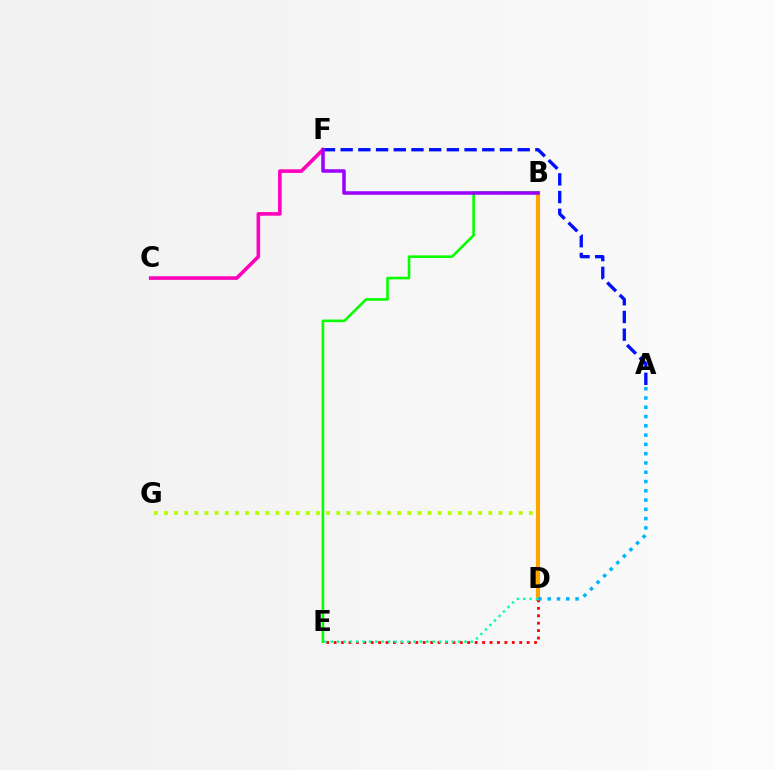{('D', 'G'): [{'color': '#b3ff00', 'line_style': 'dotted', 'thickness': 2.75}], ('B', 'D'): [{'color': '#ffa500', 'line_style': 'solid', 'thickness': 2.98}], ('B', 'E'): [{'color': '#08ff00', 'line_style': 'solid', 'thickness': 1.88}], ('A', 'F'): [{'color': '#0010ff', 'line_style': 'dashed', 'thickness': 2.4}], ('C', 'F'): [{'color': '#ff00bd', 'line_style': 'solid', 'thickness': 2.6}], ('D', 'E'): [{'color': '#ff0000', 'line_style': 'dotted', 'thickness': 2.02}, {'color': '#00ff9d', 'line_style': 'dotted', 'thickness': 1.73}], ('B', 'F'): [{'color': '#9b00ff', 'line_style': 'solid', 'thickness': 2.54}], ('A', 'D'): [{'color': '#00b5ff', 'line_style': 'dotted', 'thickness': 2.52}]}